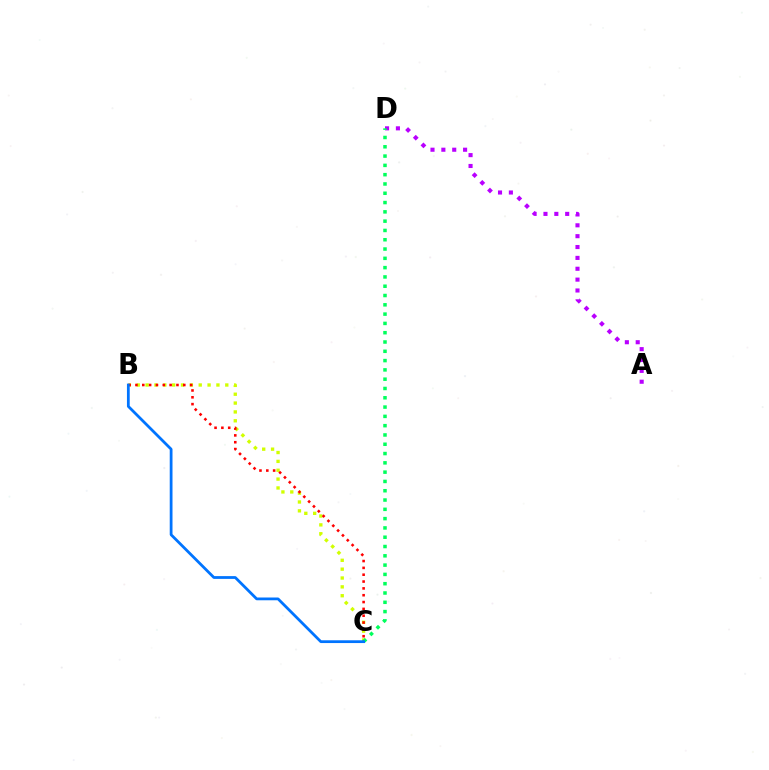{('B', 'C'): [{'color': '#d1ff00', 'line_style': 'dotted', 'thickness': 2.41}, {'color': '#ff0000', 'line_style': 'dotted', 'thickness': 1.86}, {'color': '#0074ff', 'line_style': 'solid', 'thickness': 2.0}], ('A', 'D'): [{'color': '#b900ff', 'line_style': 'dotted', 'thickness': 2.95}], ('C', 'D'): [{'color': '#00ff5c', 'line_style': 'dotted', 'thickness': 2.53}]}